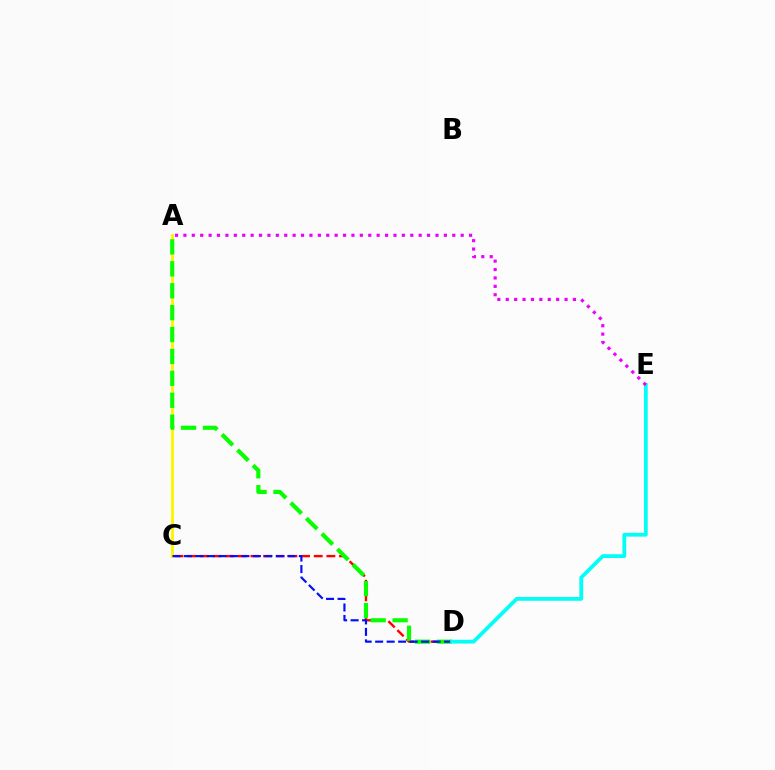{('C', 'D'): [{'color': '#ff0000', 'line_style': 'dashed', 'thickness': 1.72}, {'color': '#0010ff', 'line_style': 'dashed', 'thickness': 1.56}], ('A', 'C'): [{'color': '#fcf500', 'line_style': 'solid', 'thickness': 2.08}], ('A', 'D'): [{'color': '#08ff00', 'line_style': 'dashed', 'thickness': 2.98}], ('D', 'E'): [{'color': '#00fff6', 'line_style': 'solid', 'thickness': 2.71}], ('A', 'E'): [{'color': '#ee00ff', 'line_style': 'dotted', 'thickness': 2.28}]}